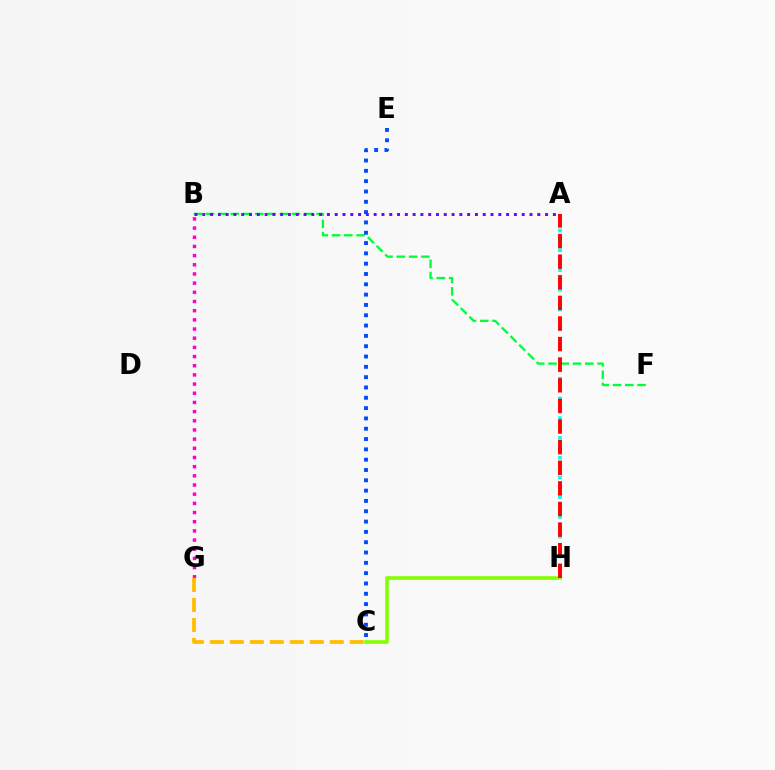{('A', 'H'): [{'color': '#00fff6', 'line_style': 'dotted', 'thickness': 2.68}, {'color': '#ff0000', 'line_style': 'dashed', 'thickness': 2.8}], ('B', 'F'): [{'color': '#00ff39', 'line_style': 'dashed', 'thickness': 1.67}], ('C', 'H'): [{'color': '#84ff00', 'line_style': 'solid', 'thickness': 2.6}], ('C', 'E'): [{'color': '#004bff', 'line_style': 'dotted', 'thickness': 2.8}], ('B', 'G'): [{'color': '#ff00cf', 'line_style': 'dotted', 'thickness': 2.49}], ('A', 'B'): [{'color': '#7200ff', 'line_style': 'dotted', 'thickness': 2.12}], ('C', 'G'): [{'color': '#ffbd00', 'line_style': 'dashed', 'thickness': 2.71}]}